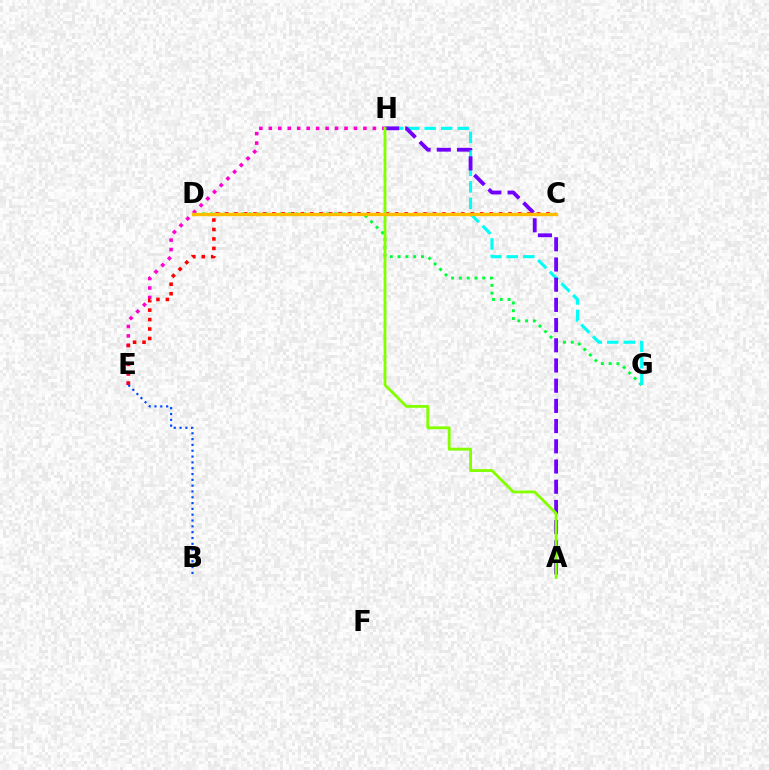{('D', 'G'): [{'color': '#00ff39', 'line_style': 'dotted', 'thickness': 2.12}], ('G', 'H'): [{'color': '#00fff6', 'line_style': 'dashed', 'thickness': 2.24}], ('E', 'H'): [{'color': '#ff00cf', 'line_style': 'dotted', 'thickness': 2.57}], ('A', 'H'): [{'color': '#7200ff', 'line_style': 'dashed', 'thickness': 2.74}, {'color': '#84ff00', 'line_style': 'solid', 'thickness': 2.04}], ('C', 'E'): [{'color': '#ff0000', 'line_style': 'dotted', 'thickness': 2.57}], ('B', 'E'): [{'color': '#004bff', 'line_style': 'dotted', 'thickness': 1.58}], ('C', 'D'): [{'color': '#ffbd00', 'line_style': 'solid', 'thickness': 2.41}]}